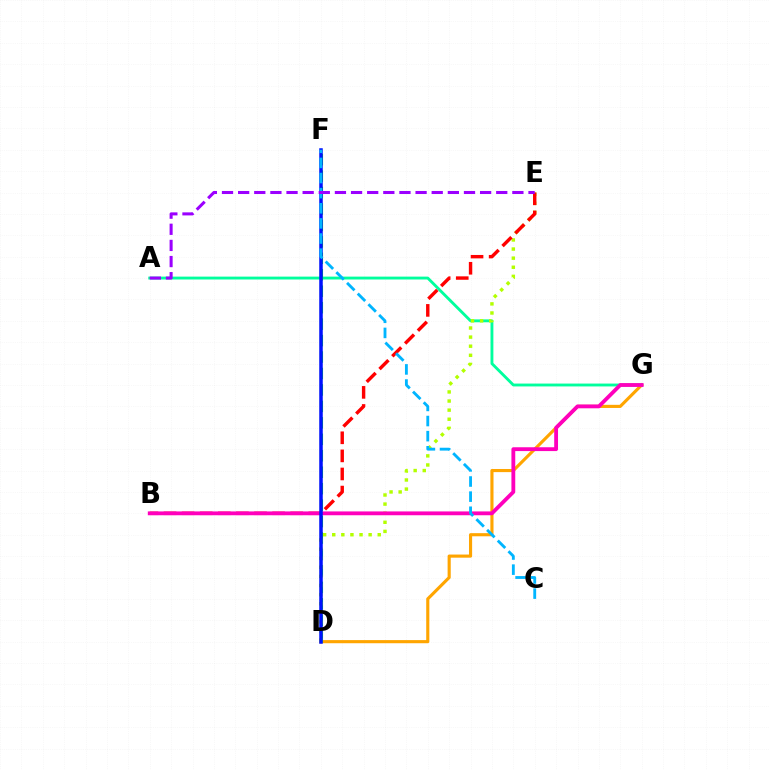{('D', 'G'): [{'color': '#ffa500', 'line_style': 'solid', 'thickness': 2.25}], ('A', 'G'): [{'color': '#00ff9d', 'line_style': 'solid', 'thickness': 2.07}], ('D', 'F'): [{'color': '#08ff00', 'line_style': 'dashed', 'thickness': 2.24}, {'color': '#0010ff', 'line_style': 'solid', 'thickness': 2.52}], ('D', 'E'): [{'color': '#b3ff00', 'line_style': 'dotted', 'thickness': 2.47}], ('B', 'E'): [{'color': '#ff0000', 'line_style': 'dashed', 'thickness': 2.46}], ('B', 'G'): [{'color': '#ff00bd', 'line_style': 'solid', 'thickness': 2.75}], ('C', 'F'): [{'color': '#00b5ff', 'line_style': 'dashed', 'thickness': 2.05}], ('A', 'E'): [{'color': '#9b00ff', 'line_style': 'dashed', 'thickness': 2.19}]}